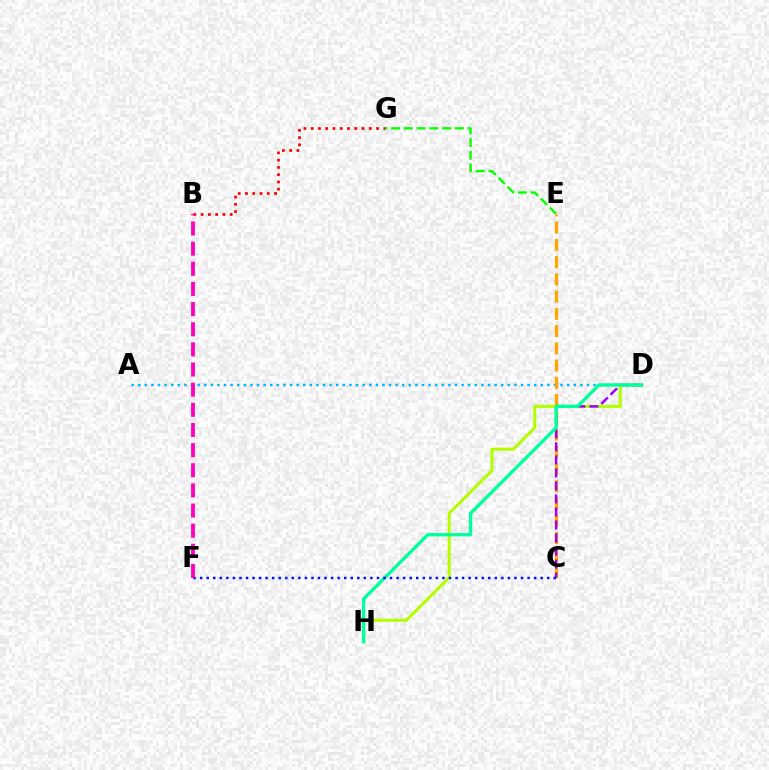{('A', 'D'): [{'color': '#00b5ff', 'line_style': 'dotted', 'thickness': 1.79}], ('D', 'H'): [{'color': '#b3ff00', 'line_style': 'solid', 'thickness': 2.21}, {'color': '#00ff9d', 'line_style': 'solid', 'thickness': 2.4}], ('B', 'G'): [{'color': '#ff0000', 'line_style': 'dotted', 'thickness': 1.97}], ('E', 'G'): [{'color': '#08ff00', 'line_style': 'dashed', 'thickness': 1.73}], ('C', 'E'): [{'color': '#ffa500', 'line_style': 'dashed', 'thickness': 2.34}], ('C', 'D'): [{'color': '#9b00ff', 'line_style': 'dashed', 'thickness': 1.77}], ('C', 'F'): [{'color': '#0010ff', 'line_style': 'dotted', 'thickness': 1.78}], ('B', 'F'): [{'color': '#ff00bd', 'line_style': 'dashed', 'thickness': 2.74}]}